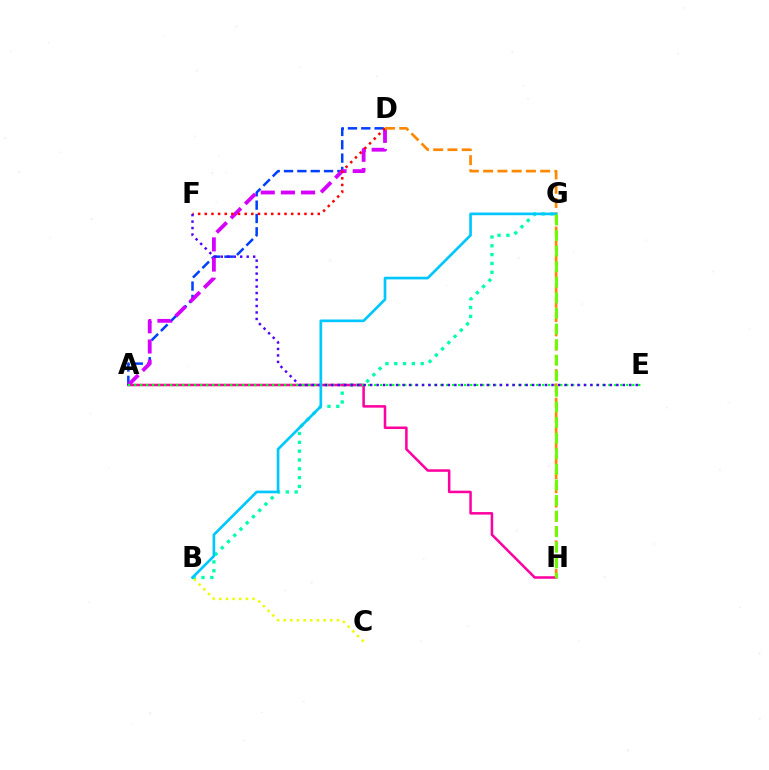{('B', 'G'): [{'color': '#00ffaf', 'line_style': 'dotted', 'thickness': 2.4}, {'color': '#00c7ff', 'line_style': 'solid', 'thickness': 1.93}], ('A', 'H'): [{'color': '#ff00a0', 'line_style': 'solid', 'thickness': 1.82}], ('A', 'D'): [{'color': '#003fff', 'line_style': 'dashed', 'thickness': 1.81}, {'color': '#d600ff', 'line_style': 'dashed', 'thickness': 2.74}], ('A', 'E'): [{'color': '#00ff27', 'line_style': 'dotted', 'thickness': 1.63}], ('B', 'C'): [{'color': '#eeff00', 'line_style': 'dotted', 'thickness': 1.81}], ('D', 'F'): [{'color': '#ff0000', 'line_style': 'dotted', 'thickness': 1.81}], ('E', 'F'): [{'color': '#4f00ff', 'line_style': 'dotted', 'thickness': 1.76}], ('D', 'H'): [{'color': '#ff8800', 'line_style': 'dashed', 'thickness': 1.94}], ('G', 'H'): [{'color': '#66ff00', 'line_style': 'dashed', 'thickness': 2.12}]}